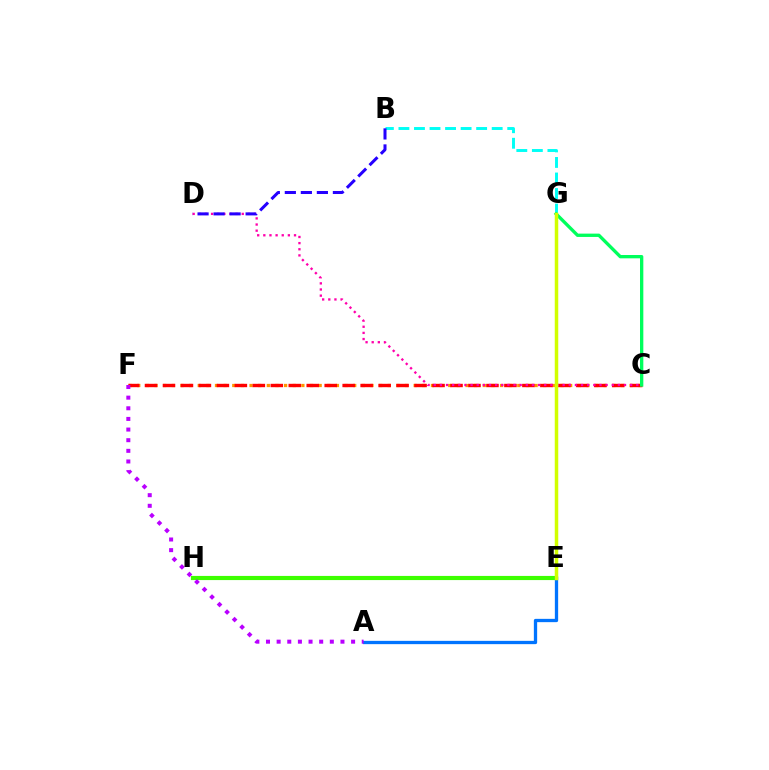{('C', 'F'): [{'color': '#ff9400', 'line_style': 'dotted', 'thickness': 2.35}, {'color': '#ff0000', 'line_style': 'dashed', 'thickness': 2.44}], ('E', 'H'): [{'color': '#3dff00', 'line_style': 'solid', 'thickness': 2.99}], ('B', 'G'): [{'color': '#00fff6', 'line_style': 'dashed', 'thickness': 2.11}], ('C', 'G'): [{'color': '#00ff5c', 'line_style': 'solid', 'thickness': 2.39}], ('A', 'E'): [{'color': '#0074ff', 'line_style': 'solid', 'thickness': 2.37}], ('C', 'D'): [{'color': '#ff00ac', 'line_style': 'dotted', 'thickness': 1.67}], ('B', 'D'): [{'color': '#2500ff', 'line_style': 'dashed', 'thickness': 2.18}], ('A', 'F'): [{'color': '#b900ff', 'line_style': 'dotted', 'thickness': 2.89}], ('E', 'G'): [{'color': '#d1ff00', 'line_style': 'solid', 'thickness': 2.51}]}